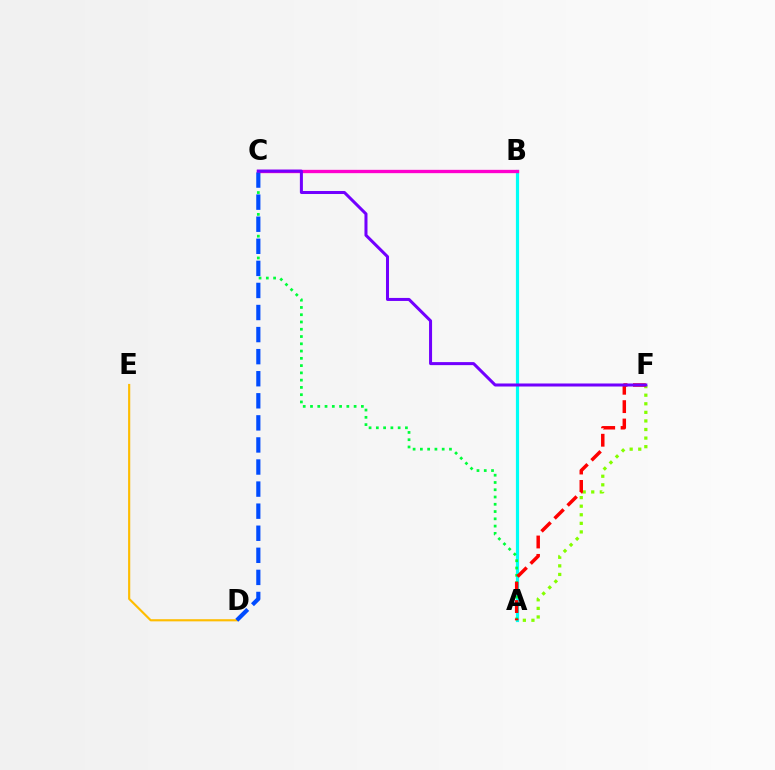{('A', 'F'): [{'color': '#84ff00', 'line_style': 'dotted', 'thickness': 2.33}, {'color': '#ff0000', 'line_style': 'dashed', 'thickness': 2.5}], ('A', 'B'): [{'color': '#00fff6', 'line_style': 'solid', 'thickness': 2.29}], ('D', 'E'): [{'color': '#ffbd00', 'line_style': 'solid', 'thickness': 1.55}], ('A', 'C'): [{'color': '#00ff39', 'line_style': 'dotted', 'thickness': 1.98}], ('B', 'C'): [{'color': '#ff00cf', 'line_style': 'solid', 'thickness': 2.4}], ('C', 'D'): [{'color': '#004bff', 'line_style': 'dashed', 'thickness': 3.0}], ('C', 'F'): [{'color': '#7200ff', 'line_style': 'solid', 'thickness': 2.17}]}